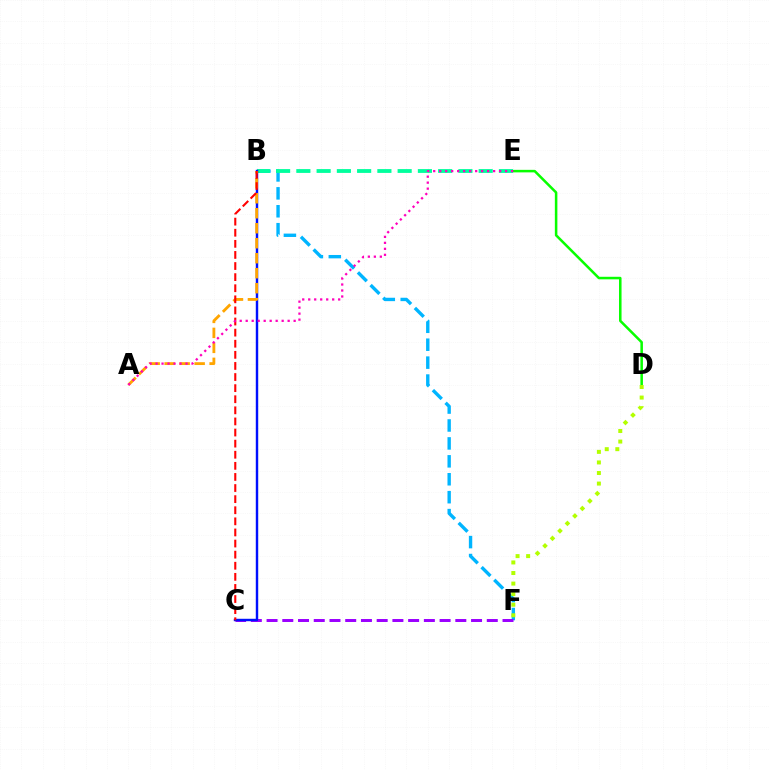{('D', 'E'): [{'color': '#08ff00', 'line_style': 'solid', 'thickness': 1.82}], ('B', 'F'): [{'color': '#00b5ff', 'line_style': 'dashed', 'thickness': 2.44}], ('C', 'F'): [{'color': '#9b00ff', 'line_style': 'dashed', 'thickness': 2.14}], ('B', 'E'): [{'color': '#00ff9d', 'line_style': 'dashed', 'thickness': 2.75}], ('D', 'F'): [{'color': '#b3ff00', 'line_style': 'dotted', 'thickness': 2.87}], ('B', 'C'): [{'color': '#0010ff', 'line_style': 'solid', 'thickness': 1.75}, {'color': '#ff0000', 'line_style': 'dashed', 'thickness': 1.51}], ('A', 'B'): [{'color': '#ffa500', 'line_style': 'dashed', 'thickness': 2.04}], ('A', 'E'): [{'color': '#ff00bd', 'line_style': 'dotted', 'thickness': 1.63}]}